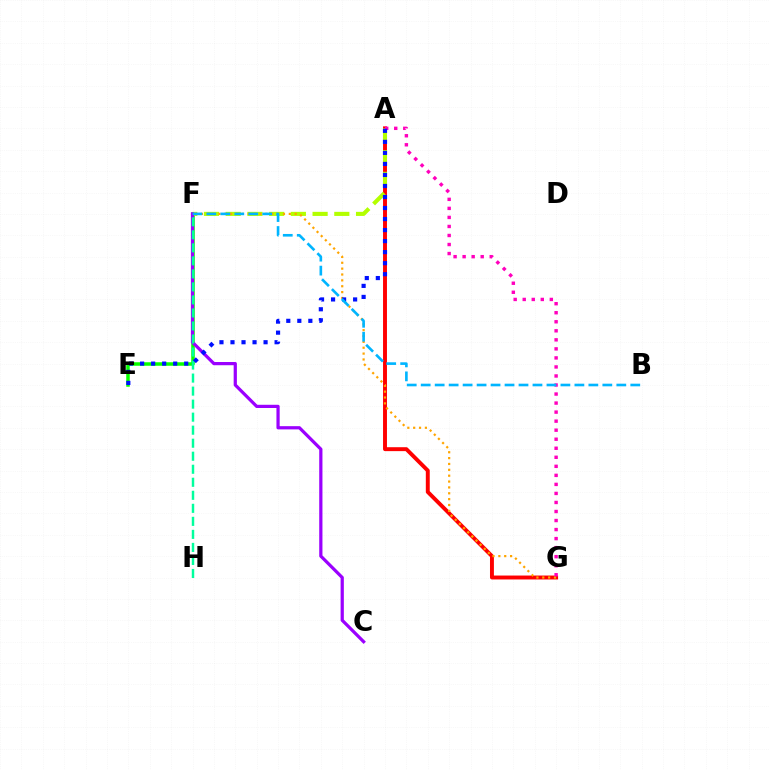{('E', 'F'): [{'color': '#08ff00', 'line_style': 'solid', 'thickness': 2.52}], ('A', 'G'): [{'color': '#ff0000', 'line_style': 'solid', 'thickness': 2.82}, {'color': '#ff00bd', 'line_style': 'dotted', 'thickness': 2.45}], ('A', 'F'): [{'color': '#b3ff00', 'line_style': 'dashed', 'thickness': 2.95}], ('F', 'G'): [{'color': '#ffa500', 'line_style': 'dotted', 'thickness': 1.59}], ('C', 'F'): [{'color': '#9b00ff', 'line_style': 'solid', 'thickness': 2.32}], ('F', 'H'): [{'color': '#00ff9d', 'line_style': 'dashed', 'thickness': 1.77}], ('A', 'E'): [{'color': '#0010ff', 'line_style': 'dotted', 'thickness': 3.0}], ('B', 'F'): [{'color': '#00b5ff', 'line_style': 'dashed', 'thickness': 1.9}]}